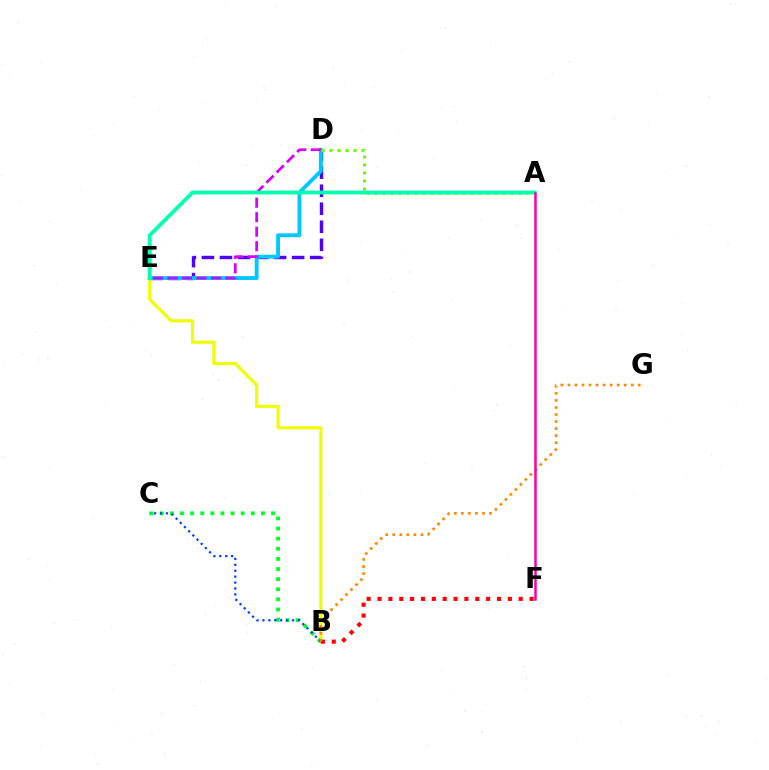{('B', 'E'): [{'color': '#eeff00', 'line_style': 'solid', 'thickness': 2.26}], ('B', 'C'): [{'color': '#00ff27', 'line_style': 'dotted', 'thickness': 2.75}, {'color': '#003fff', 'line_style': 'dotted', 'thickness': 1.61}], ('D', 'E'): [{'color': '#4f00ff', 'line_style': 'dashed', 'thickness': 2.45}, {'color': '#00c7ff', 'line_style': 'solid', 'thickness': 2.78}, {'color': '#d600ff', 'line_style': 'dashed', 'thickness': 1.97}], ('B', 'F'): [{'color': '#ff0000', 'line_style': 'dotted', 'thickness': 2.95}], ('B', 'G'): [{'color': '#ff8800', 'line_style': 'dotted', 'thickness': 1.91}], ('A', 'D'): [{'color': '#66ff00', 'line_style': 'dotted', 'thickness': 2.17}], ('A', 'E'): [{'color': '#00ffaf', 'line_style': 'solid', 'thickness': 2.76}], ('A', 'F'): [{'color': '#ff00a0', 'line_style': 'solid', 'thickness': 1.81}]}